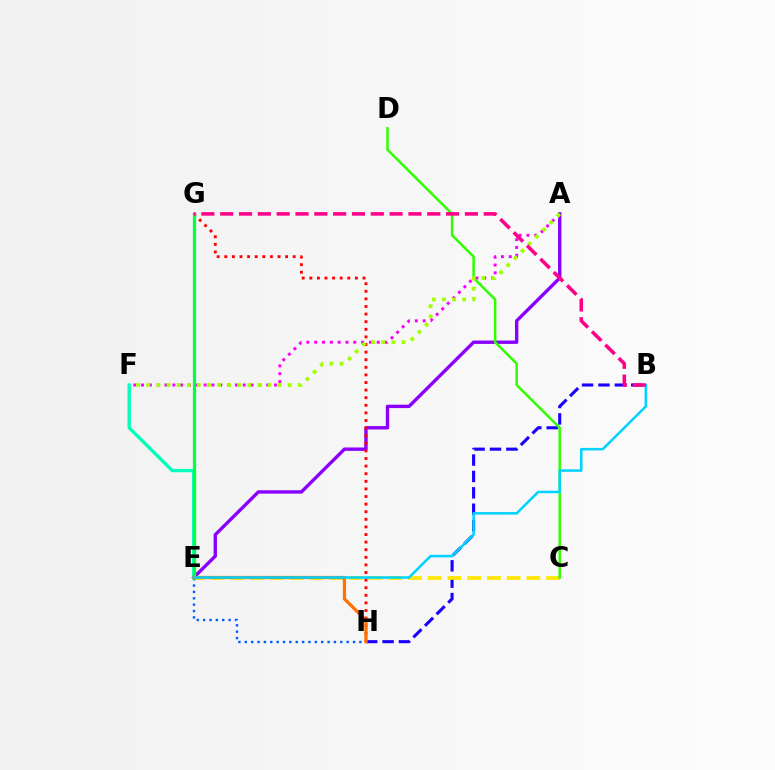{('A', 'E'): [{'color': '#8a00ff', 'line_style': 'solid', 'thickness': 2.43}], ('E', 'F'): [{'color': '#00ffbb', 'line_style': 'solid', 'thickness': 2.4}], ('B', 'H'): [{'color': '#1900ff', 'line_style': 'dashed', 'thickness': 2.23}], ('C', 'E'): [{'color': '#ffe600', 'line_style': 'dashed', 'thickness': 2.68}], ('G', 'H'): [{'color': '#ff0000', 'line_style': 'dotted', 'thickness': 2.07}], ('E', 'H'): [{'color': '#005dff', 'line_style': 'dotted', 'thickness': 1.73}, {'color': '#ff7000', 'line_style': 'solid', 'thickness': 2.32}], ('E', 'G'): [{'color': '#00ff45', 'line_style': 'solid', 'thickness': 2.36}], ('A', 'F'): [{'color': '#fa00f9', 'line_style': 'dotted', 'thickness': 2.12}, {'color': '#a2ff00', 'line_style': 'dotted', 'thickness': 2.75}], ('C', 'D'): [{'color': '#31ff00', 'line_style': 'solid', 'thickness': 1.82}], ('B', 'E'): [{'color': '#00d3ff', 'line_style': 'solid', 'thickness': 1.82}], ('B', 'G'): [{'color': '#ff0088', 'line_style': 'dashed', 'thickness': 2.56}]}